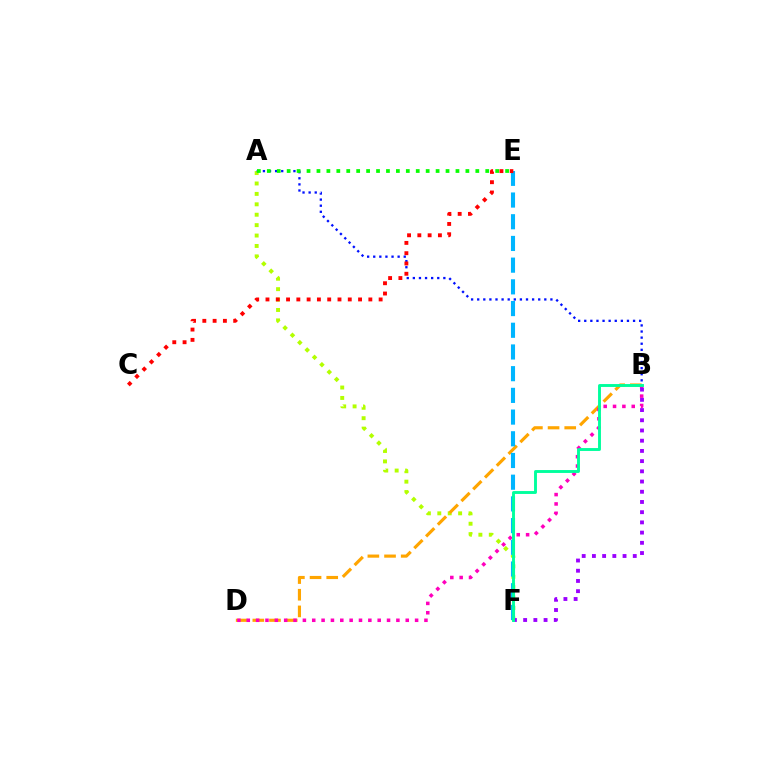{('A', 'F'): [{'color': '#b3ff00', 'line_style': 'dotted', 'thickness': 2.83}], ('B', 'D'): [{'color': '#ffa500', 'line_style': 'dashed', 'thickness': 2.26}, {'color': '#ff00bd', 'line_style': 'dotted', 'thickness': 2.54}], ('A', 'B'): [{'color': '#0010ff', 'line_style': 'dotted', 'thickness': 1.66}], ('E', 'F'): [{'color': '#00b5ff', 'line_style': 'dashed', 'thickness': 2.95}], ('A', 'E'): [{'color': '#08ff00', 'line_style': 'dotted', 'thickness': 2.7}], ('B', 'F'): [{'color': '#9b00ff', 'line_style': 'dotted', 'thickness': 2.77}, {'color': '#00ff9d', 'line_style': 'solid', 'thickness': 2.09}], ('C', 'E'): [{'color': '#ff0000', 'line_style': 'dotted', 'thickness': 2.79}]}